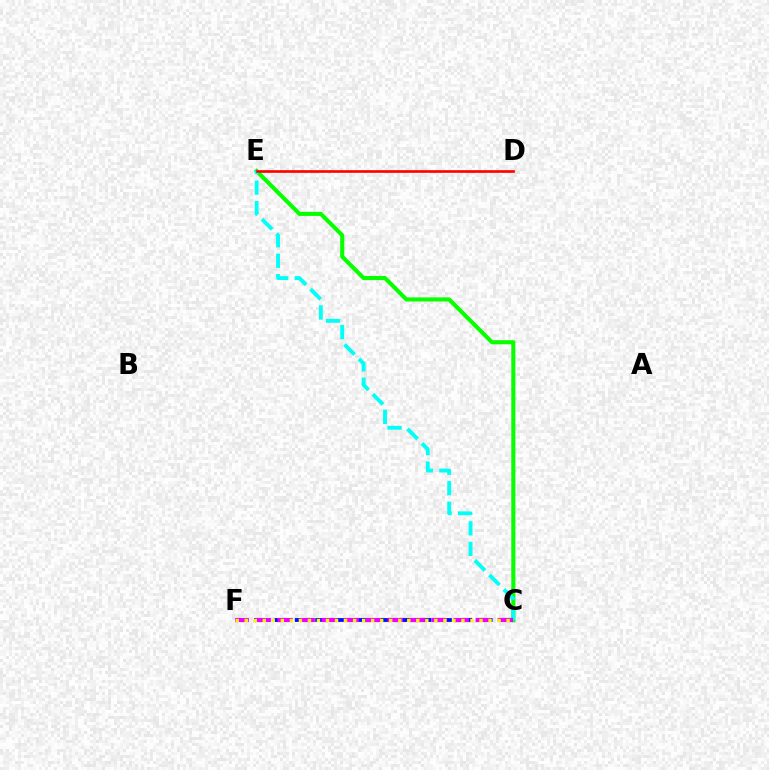{('C', 'F'): [{'color': '#0010ff', 'line_style': 'dashed', 'thickness': 2.77}, {'color': '#ee00ff', 'line_style': 'dashed', 'thickness': 2.99}, {'color': '#fcf500', 'line_style': 'dotted', 'thickness': 2.45}], ('C', 'E'): [{'color': '#08ff00', 'line_style': 'solid', 'thickness': 2.93}, {'color': '#00fff6', 'line_style': 'dashed', 'thickness': 2.78}], ('D', 'E'): [{'color': '#ff0000', 'line_style': 'solid', 'thickness': 1.91}]}